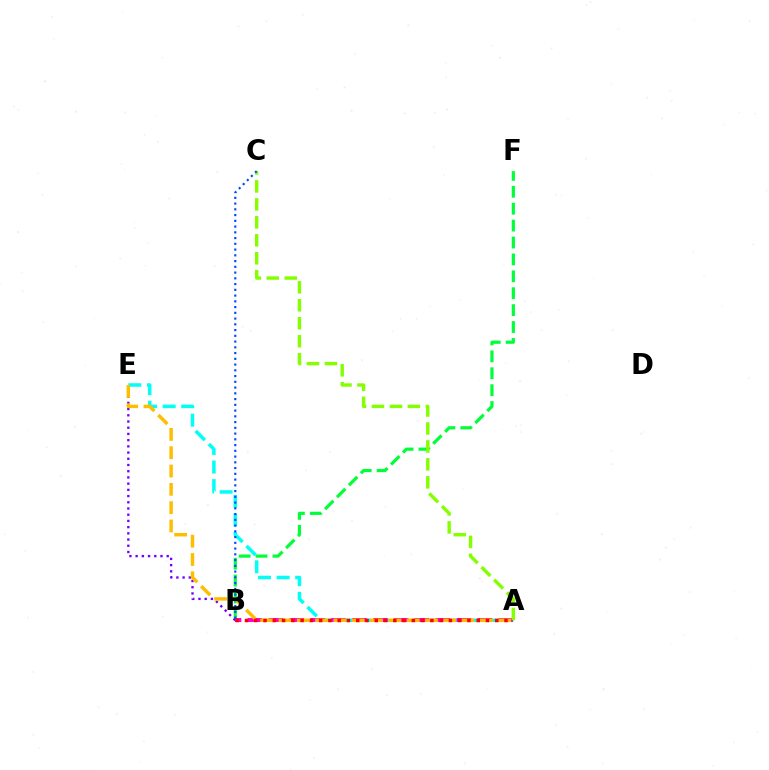{('B', 'F'): [{'color': '#00ff39', 'line_style': 'dashed', 'thickness': 2.3}], ('B', 'E'): [{'color': '#7200ff', 'line_style': 'dotted', 'thickness': 1.69}], ('A', 'E'): [{'color': '#00fff6', 'line_style': 'dashed', 'thickness': 2.52}, {'color': '#ffbd00', 'line_style': 'dashed', 'thickness': 2.49}], ('A', 'B'): [{'color': '#ff00cf', 'line_style': 'dashed', 'thickness': 2.84}, {'color': '#ff0000', 'line_style': 'dotted', 'thickness': 2.52}], ('A', 'C'): [{'color': '#84ff00', 'line_style': 'dashed', 'thickness': 2.44}], ('B', 'C'): [{'color': '#004bff', 'line_style': 'dotted', 'thickness': 1.56}]}